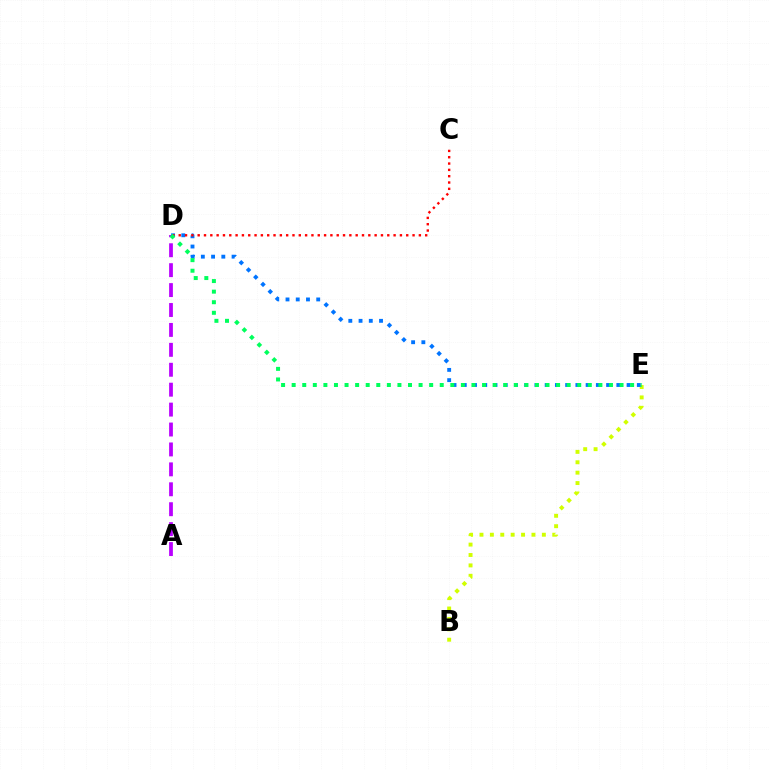{('B', 'E'): [{'color': '#d1ff00', 'line_style': 'dotted', 'thickness': 2.82}], ('A', 'D'): [{'color': '#b900ff', 'line_style': 'dashed', 'thickness': 2.71}], ('D', 'E'): [{'color': '#0074ff', 'line_style': 'dotted', 'thickness': 2.78}, {'color': '#00ff5c', 'line_style': 'dotted', 'thickness': 2.87}], ('C', 'D'): [{'color': '#ff0000', 'line_style': 'dotted', 'thickness': 1.72}]}